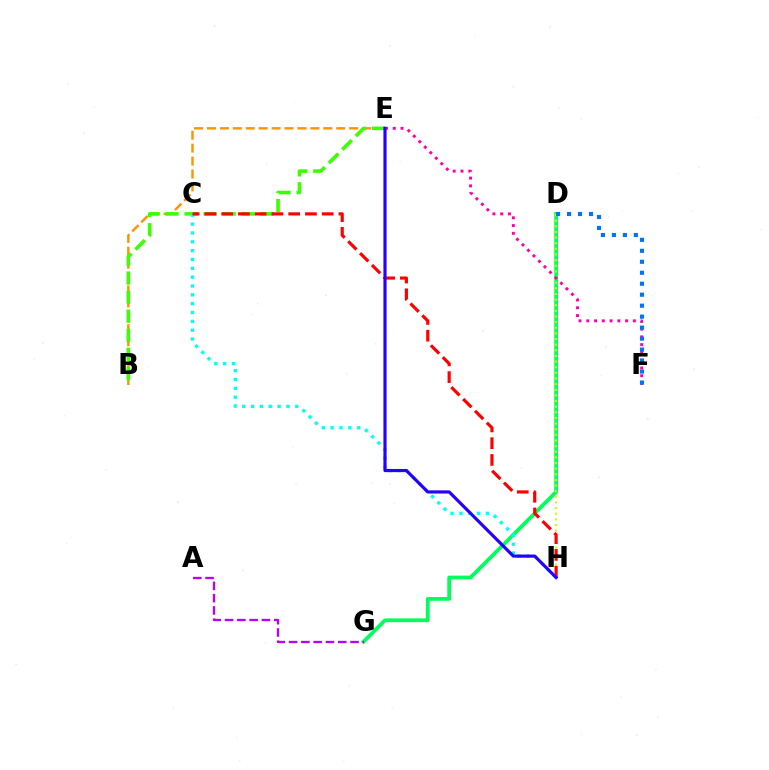{('D', 'G'): [{'color': '#00ff5c', 'line_style': 'solid', 'thickness': 2.7}], ('B', 'E'): [{'color': '#ff9400', 'line_style': 'dashed', 'thickness': 1.76}, {'color': '#3dff00', 'line_style': 'dashed', 'thickness': 2.59}], ('C', 'H'): [{'color': '#00fff6', 'line_style': 'dotted', 'thickness': 2.4}, {'color': '#ff0000', 'line_style': 'dashed', 'thickness': 2.28}], ('D', 'H'): [{'color': '#d1ff00', 'line_style': 'dotted', 'thickness': 1.53}], ('E', 'F'): [{'color': '#ff00ac', 'line_style': 'dotted', 'thickness': 2.11}], ('A', 'G'): [{'color': '#b900ff', 'line_style': 'dashed', 'thickness': 1.67}], ('D', 'F'): [{'color': '#0074ff', 'line_style': 'dotted', 'thickness': 2.98}], ('E', 'H'): [{'color': '#2500ff', 'line_style': 'solid', 'thickness': 2.28}]}